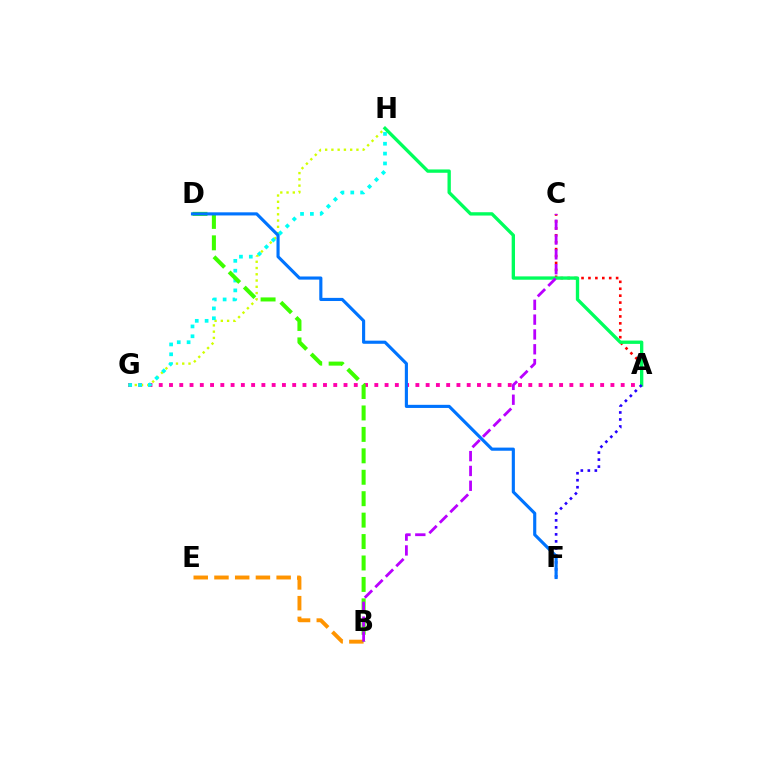{('A', 'G'): [{'color': '#ff00ac', 'line_style': 'dotted', 'thickness': 2.79}], ('B', 'E'): [{'color': '#ff9400', 'line_style': 'dashed', 'thickness': 2.82}], ('G', 'H'): [{'color': '#d1ff00', 'line_style': 'dotted', 'thickness': 1.7}, {'color': '#00fff6', 'line_style': 'dotted', 'thickness': 2.68}], ('A', 'C'): [{'color': '#ff0000', 'line_style': 'dotted', 'thickness': 1.88}], ('B', 'D'): [{'color': '#3dff00', 'line_style': 'dashed', 'thickness': 2.91}], ('A', 'H'): [{'color': '#00ff5c', 'line_style': 'solid', 'thickness': 2.4}], ('A', 'F'): [{'color': '#2500ff', 'line_style': 'dotted', 'thickness': 1.9}], ('B', 'C'): [{'color': '#b900ff', 'line_style': 'dashed', 'thickness': 2.01}], ('D', 'F'): [{'color': '#0074ff', 'line_style': 'solid', 'thickness': 2.26}]}